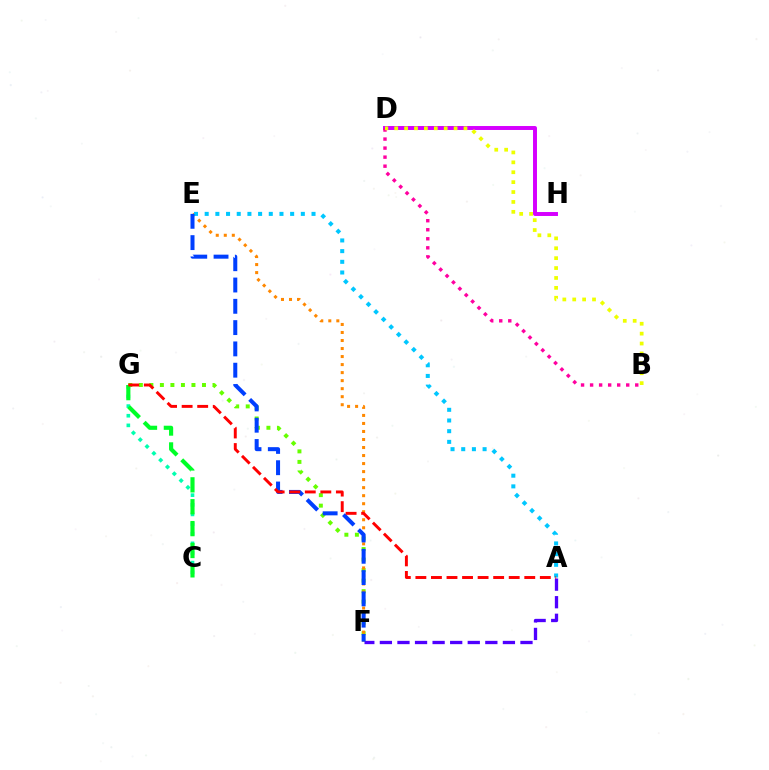{('F', 'G'): [{'color': '#66ff00', 'line_style': 'dotted', 'thickness': 2.86}], ('E', 'F'): [{'color': '#ff8800', 'line_style': 'dotted', 'thickness': 2.18}, {'color': '#003fff', 'line_style': 'dashed', 'thickness': 2.89}], ('A', 'E'): [{'color': '#00c7ff', 'line_style': 'dotted', 'thickness': 2.9}], ('A', 'F'): [{'color': '#4f00ff', 'line_style': 'dashed', 'thickness': 2.39}], ('C', 'G'): [{'color': '#00ffaf', 'line_style': 'dotted', 'thickness': 2.62}, {'color': '#00ff27', 'line_style': 'dashed', 'thickness': 2.97}], ('D', 'H'): [{'color': '#d600ff', 'line_style': 'solid', 'thickness': 2.85}], ('A', 'G'): [{'color': '#ff0000', 'line_style': 'dashed', 'thickness': 2.11}], ('B', 'D'): [{'color': '#ff00a0', 'line_style': 'dotted', 'thickness': 2.45}, {'color': '#eeff00', 'line_style': 'dotted', 'thickness': 2.69}]}